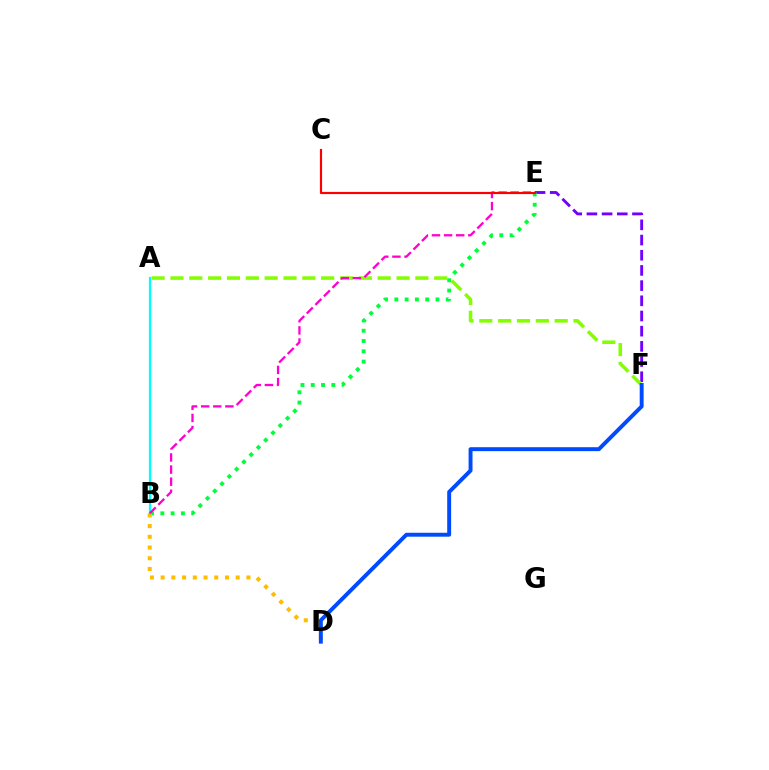{('E', 'F'): [{'color': '#7200ff', 'line_style': 'dashed', 'thickness': 2.06}], ('B', 'E'): [{'color': '#00ff39', 'line_style': 'dotted', 'thickness': 2.8}, {'color': '#ff00cf', 'line_style': 'dashed', 'thickness': 1.64}], ('B', 'D'): [{'color': '#ffbd00', 'line_style': 'dotted', 'thickness': 2.91}], ('A', 'F'): [{'color': '#84ff00', 'line_style': 'dashed', 'thickness': 2.56}], ('A', 'B'): [{'color': '#00fff6', 'line_style': 'solid', 'thickness': 1.62}], ('D', 'F'): [{'color': '#004bff', 'line_style': 'solid', 'thickness': 2.83}], ('C', 'E'): [{'color': '#ff0000', 'line_style': 'solid', 'thickness': 1.56}]}